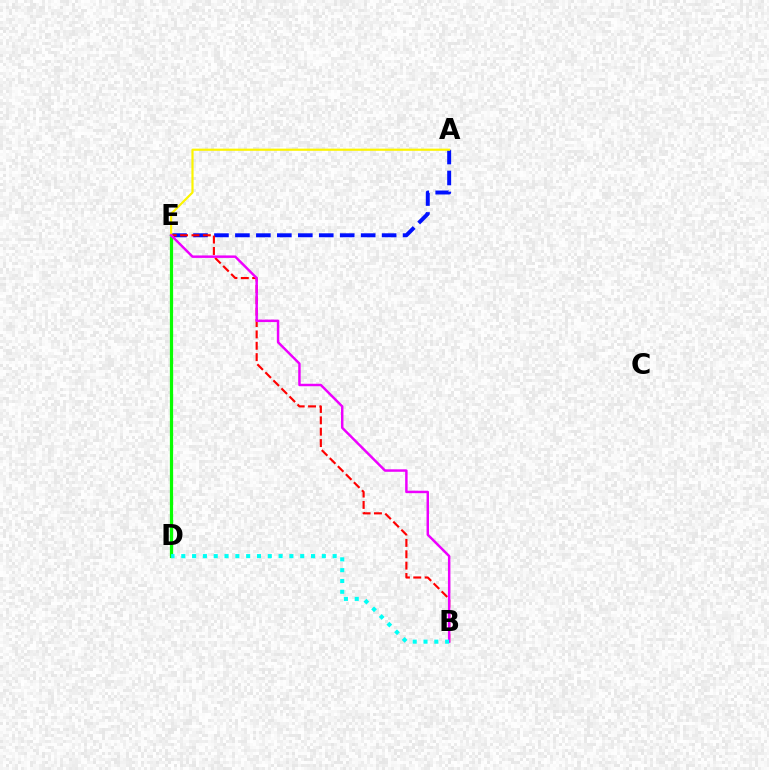{('A', 'E'): [{'color': '#0010ff', 'line_style': 'dashed', 'thickness': 2.85}, {'color': '#fcf500', 'line_style': 'solid', 'thickness': 1.57}], ('D', 'E'): [{'color': '#08ff00', 'line_style': 'solid', 'thickness': 2.32}], ('B', 'E'): [{'color': '#ff0000', 'line_style': 'dashed', 'thickness': 1.54}, {'color': '#ee00ff', 'line_style': 'solid', 'thickness': 1.77}], ('B', 'D'): [{'color': '#00fff6', 'line_style': 'dotted', 'thickness': 2.94}]}